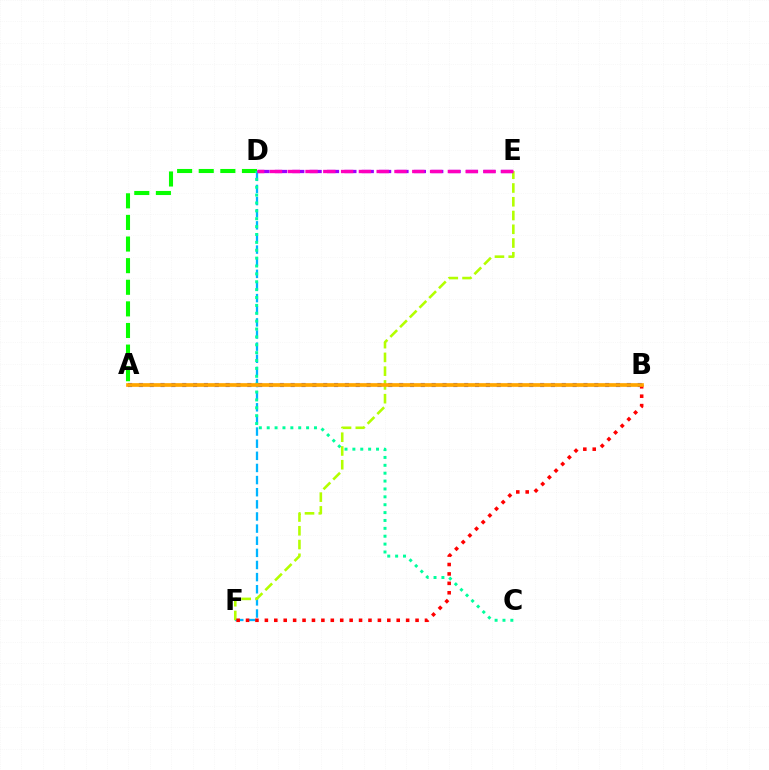{('A', 'D'): [{'color': '#08ff00', 'line_style': 'dashed', 'thickness': 2.94}], ('D', 'F'): [{'color': '#00b5ff', 'line_style': 'dashed', 'thickness': 1.65}], ('E', 'F'): [{'color': '#b3ff00', 'line_style': 'dashed', 'thickness': 1.87}], ('C', 'D'): [{'color': '#00ff9d', 'line_style': 'dotted', 'thickness': 2.14}], ('A', 'B'): [{'color': '#0010ff', 'line_style': 'dotted', 'thickness': 2.95}, {'color': '#ffa500', 'line_style': 'solid', 'thickness': 2.67}], ('D', 'E'): [{'color': '#9b00ff', 'line_style': 'dashed', 'thickness': 2.36}, {'color': '#ff00bd', 'line_style': 'dashed', 'thickness': 2.42}], ('B', 'F'): [{'color': '#ff0000', 'line_style': 'dotted', 'thickness': 2.56}]}